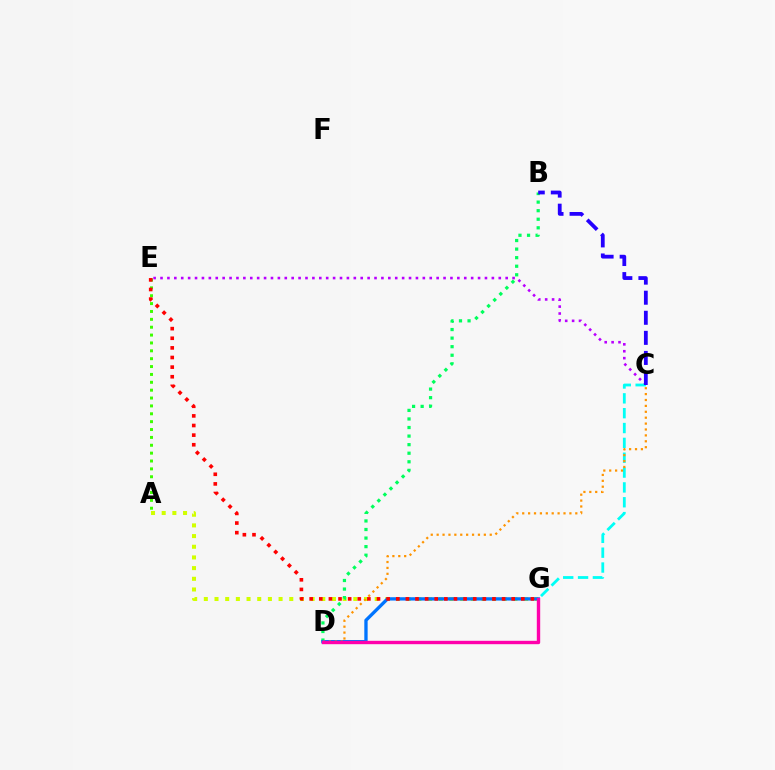{('A', 'G'): [{'color': '#d1ff00', 'line_style': 'dotted', 'thickness': 2.9}], ('B', 'D'): [{'color': '#00ff5c', 'line_style': 'dotted', 'thickness': 2.33}], ('C', 'E'): [{'color': '#b900ff', 'line_style': 'dotted', 'thickness': 1.88}], ('D', 'G'): [{'color': '#0074ff', 'line_style': 'solid', 'thickness': 2.39}, {'color': '#ff00ac', 'line_style': 'solid', 'thickness': 2.43}], ('C', 'G'): [{'color': '#00fff6', 'line_style': 'dashed', 'thickness': 2.02}], ('C', 'D'): [{'color': '#ff9400', 'line_style': 'dotted', 'thickness': 1.6}], ('A', 'E'): [{'color': '#3dff00', 'line_style': 'dotted', 'thickness': 2.14}], ('B', 'C'): [{'color': '#2500ff', 'line_style': 'dashed', 'thickness': 2.73}], ('E', 'G'): [{'color': '#ff0000', 'line_style': 'dotted', 'thickness': 2.61}]}